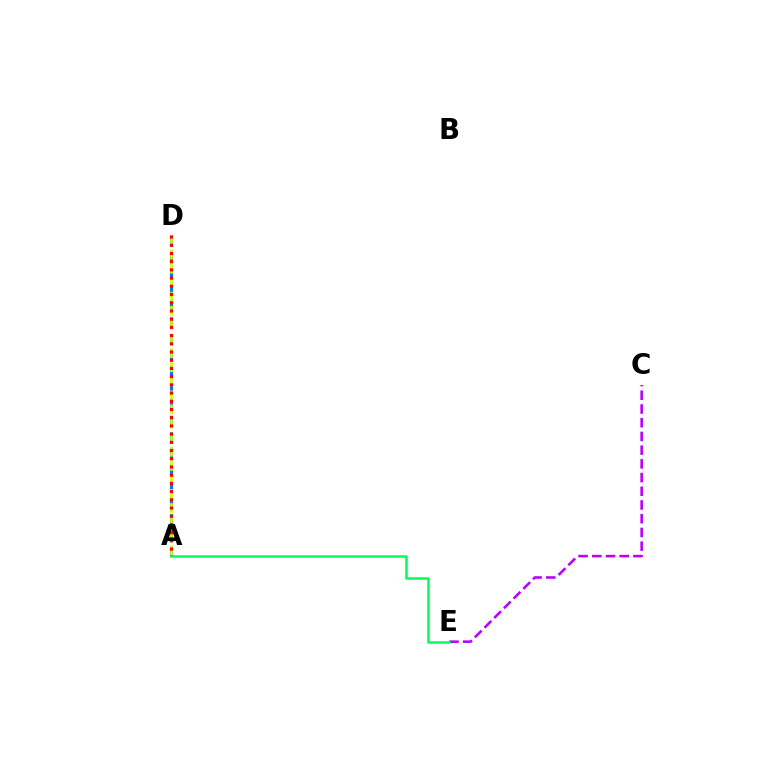{('A', 'D'): [{'color': '#0074ff', 'line_style': 'dashed', 'thickness': 2.23}, {'color': '#d1ff00', 'line_style': 'dashed', 'thickness': 1.91}, {'color': '#ff0000', 'line_style': 'dotted', 'thickness': 2.23}], ('C', 'E'): [{'color': '#b900ff', 'line_style': 'dashed', 'thickness': 1.86}], ('A', 'E'): [{'color': '#00ff5c', 'line_style': 'solid', 'thickness': 1.81}]}